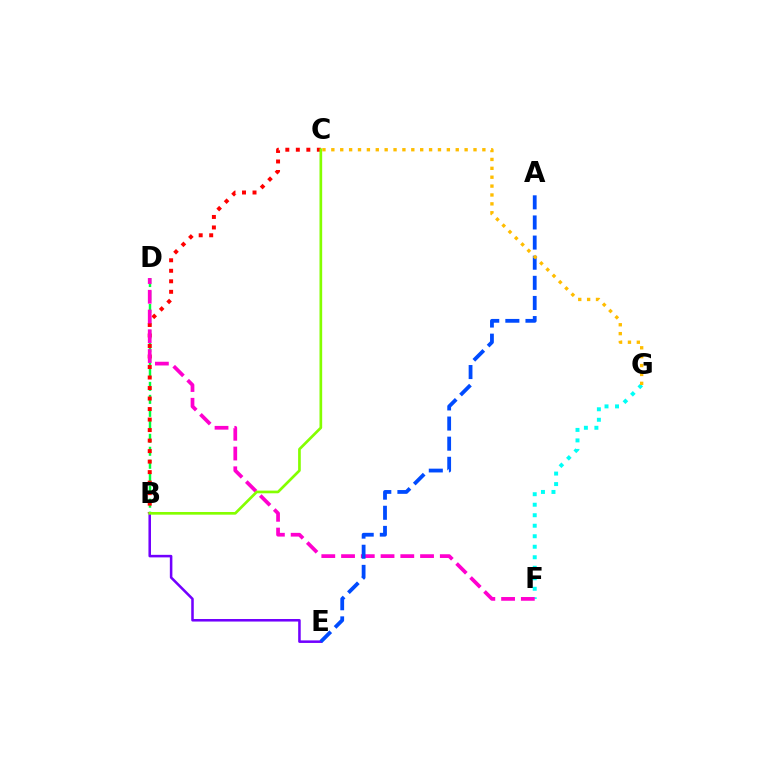{('B', 'D'): [{'color': '#00ff39', 'line_style': 'dashed', 'thickness': 1.76}], ('B', 'C'): [{'color': '#ff0000', 'line_style': 'dotted', 'thickness': 2.86}, {'color': '#84ff00', 'line_style': 'solid', 'thickness': 1.93}], ('F', 'G'): [{'color': '#00fff6', 'line_style': 'dotted', 'thickness': 2.85}], ('D', 'F'): [{'color': '#ff00cf', 'line_style': 'dashed', 'thickness': 2.68}], ('B', 'E'): [{'color': '#7200ff', 'line_style': 'solid', 'thickness': 1.83}], ('A', 'E'): [{'color': '#004bff', 'line_style': 'dashed', 'thickness': 2.73}], ('C', 'G'): [{'color': '#ffbd00', 'line_style': 'dotted', 'thickness': 2.41}]}